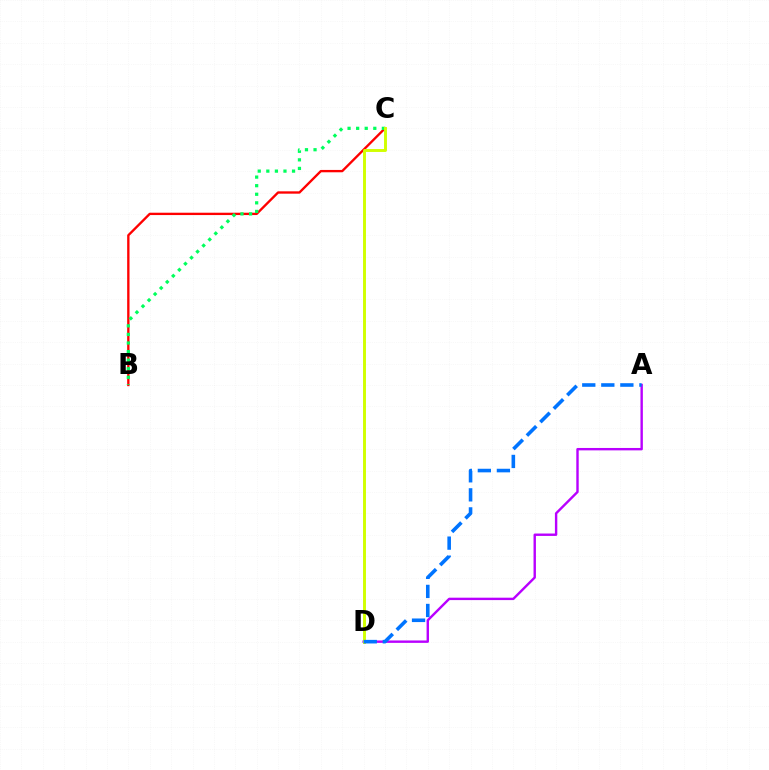{('A', 'D'): [{'color': '#b900ff', 'line_style': 'solid', 'thickness': 1.73}, {'color': '#0074ff', 'line_style': 'dashed', 'thickness': 2.59}], ('B', 'C'): [{'color': '#ff0000', 'line_style': 'solid', 'thickness': 1.69}, {'color': '#00ff5c', 'line_style': 'dotted', 'thickness': 2.33}], ('C', 'D'): [{'color': '#d1ff00', 'line_style': 'solid', 'thickness': 2.11}]}